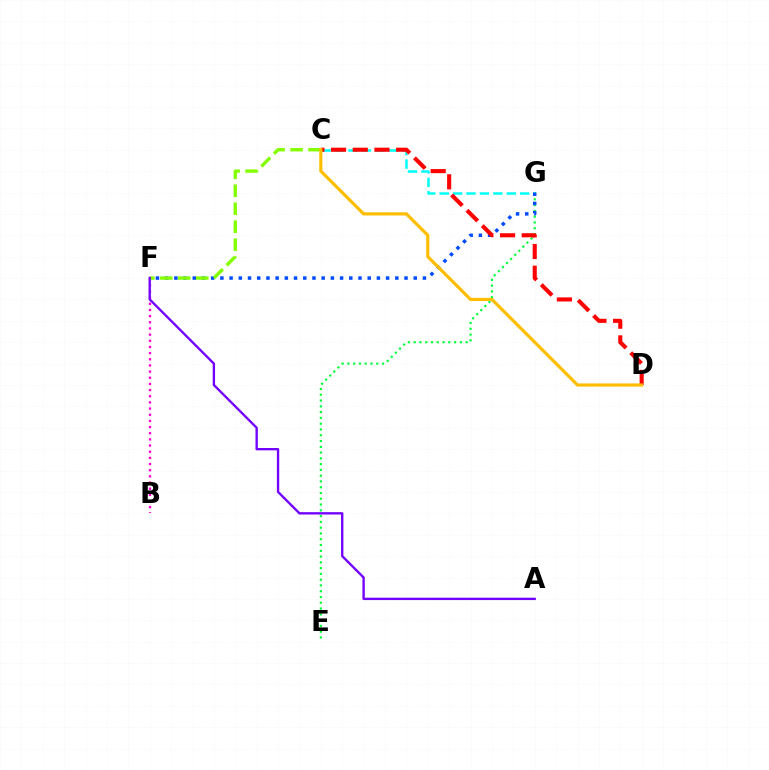{('E', 'G'): [{'color': '#00ff39', 'line_style': 'dotted', 'thickness': 1.57}], ('C', 'G'): [{'color': '#00fff6', 'line_style': 'dashed', 'thickness': 1.82}], ('F', 'G'): [{'color': '#004bff', 'line_style': 'dotted', 'thickness': 2.5}], ('B', 'F'): [{'color': '#ff00cf', 'line_style': 'dotted', 'thickness': 1.67}], ('C', 'D'): [{'color': '#ff0000', 'line_style': 'dashed', 'thickness': 2.95}, {'color': '#ffbd00', 'line_style': 'solid', 'thickness': 2.28}], ('C', 'F'): [{'color': '#84ff00', 'line_style': 'dashed', 'thickness': 2.44}], ('A', 'F'): [{'color': '#7200ff', 'line_style': 'solid', 'thickness': 1.7}]}